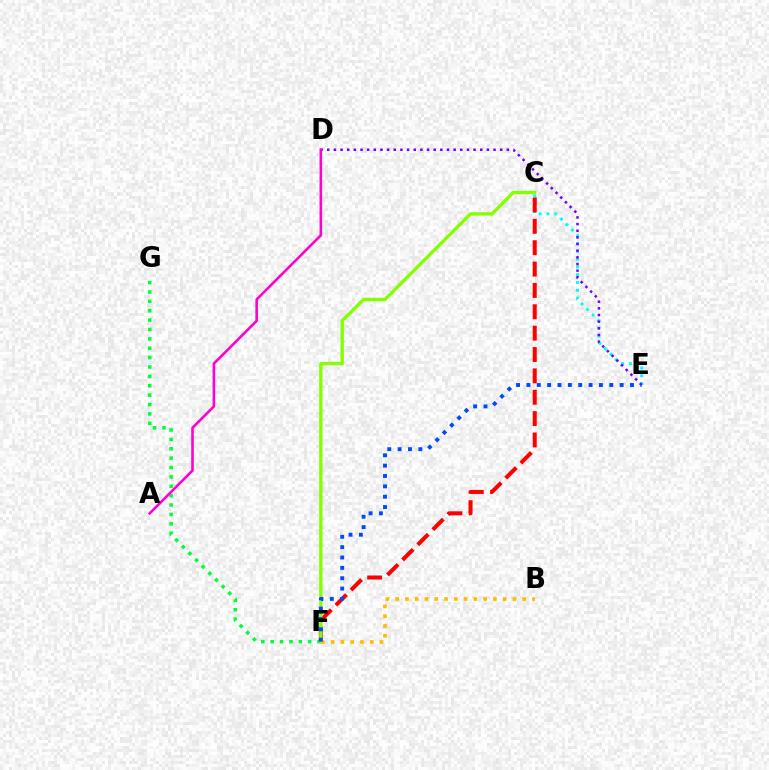{('C', 'E'): [{'color': '#00fff6', 'line_style': 'dotted', 'thickness': 2.12}], ('C', 'F'): [{'color': '#ff0000', 'line_style': 'dashed', 'thickness': 2.9}, {'color': '#84ff00', 'line_style': 'solid', 'thickness': 2.4}], ('D', 'E'): [{'color': '#7200ff', 'line_style': 'dotted', 'thickness': 1.81}], ('F', 'G'): [{'color': '#00ff39', 'line_style': 'dotted', 'thickness': 2.55}], ('A', 'D'): [{'color': '#ff00cf', 'line_style': 'solid', 'thickness': 1.86}], ('B', 'F'): [{'color': '#ffbd00', 'line_style': 'dotted', 'thickness': 2.66}], ('E', 'F'): [{'color': '#004bff', 'line_style': 'dotted', 'thickness': 2.81}]}